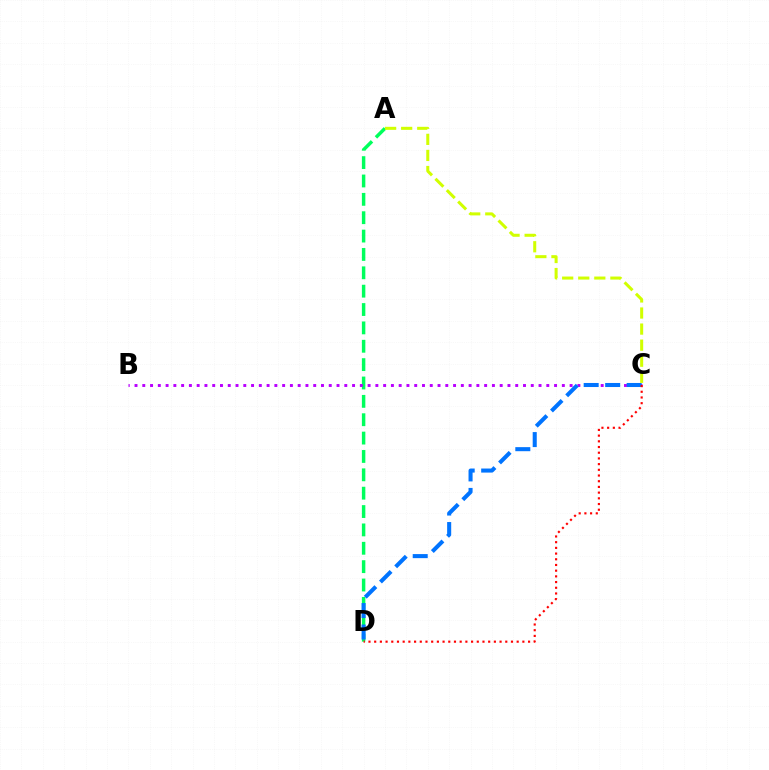{('A', 'D'): [{'color': '#00ff5c', 'line_style': 'dashed', 'thickness': 2.49}], ('B', 'C'): [{'color': '#b900ff', 'line_style': 'dotted', 'thickness': 2.11}], ('C', 'D'): [{'color': '#0074ff', 'line_style': 'dashed', 'thickness': 2.92}, {'color': '#ff0000', 'line_style': 'dotted', 'thickness': 1.55}], ('A', 'C'): [{'color': '#d1ff00', 'line_style': 'dashed', 'thickness': 2.18}]}